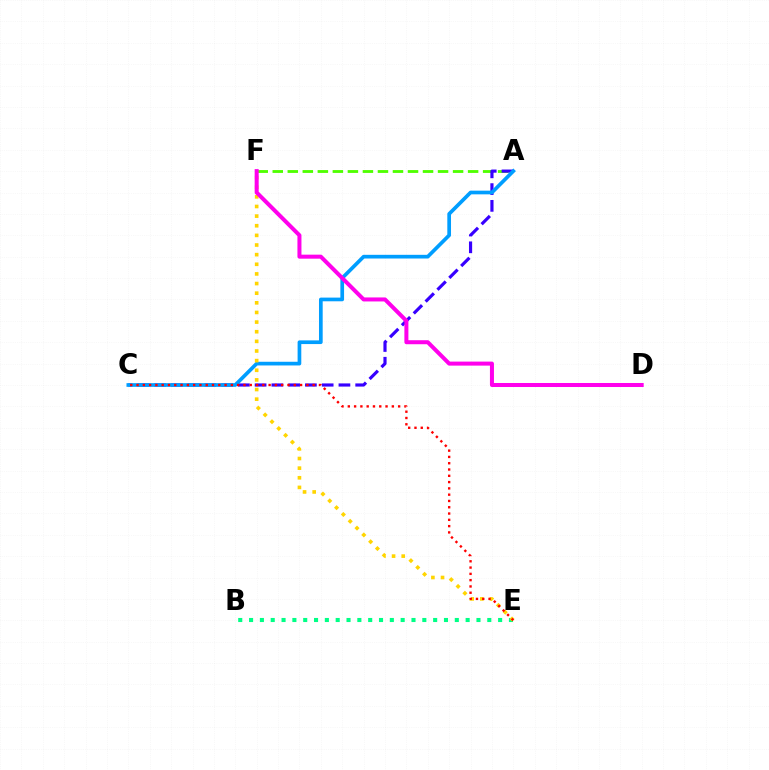{('A', 'F'): [{'color': '#4fff00', 'line_style': 'dashed', 'thickness': 2.04}], ('B', 'E'): [{'color': '#00ff86', 'line_style': 'dotted', 'thickness': 2.94}], ('A', 'C'): [{'color': '#3700ff', 'line_style': 'dashed', 'thickness': 2.28}, {'color': '#009eff', 'line_style': 'solid', 'thickness': 2.66}], ('E', 'F'): [{'color': '#ffd500', 'line_style': 'dotted', 'thickness': 2.62}], ('D', 'F'): [{'color': '#ff00ed', 'line_style': 'solid', 'thickness': 2.89}], ('C', 'E'): [{'color': '#ff0000', 'line_style': 'dotted', 'thickness': 1.71}]}